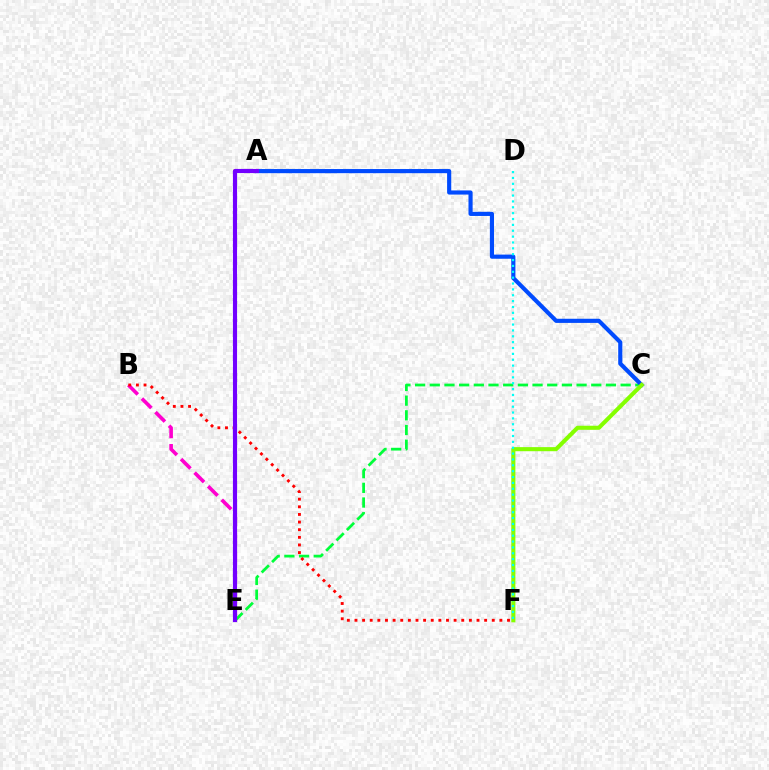{('B', 'E'): [{'color': '#ff00cf', 'line_style': 'dashed', 'thickness': 2.61}], ('C', 'E'): [{'color': '#00ff39', 'line_style': 'dashed', 'thickness': 1.99}], ('A', 'C'): [{'color': '#004bff', 'line_style': 'solid', 'thickness': 2.98}], ('B', 'F'): [{'color': '#ff0000', 'line_style': 'dotted', 'thickness': 2.07}], ('C', 'F'): [{'color': '#84ff00', 'line_style': 'solid', 'thickness': 2.94}], ('A', 'E'): [{'color': '#ffbd00', 'line_style': 'dashed', 'thickness': 2.83}, {'color': '#7200ff', 'line_style': 'solid', 'thickness': 2.98}], ('D', 'F'): [{'color': '#00fff6', 'line_style': 'dotted', 'thickness': 1.59}]}